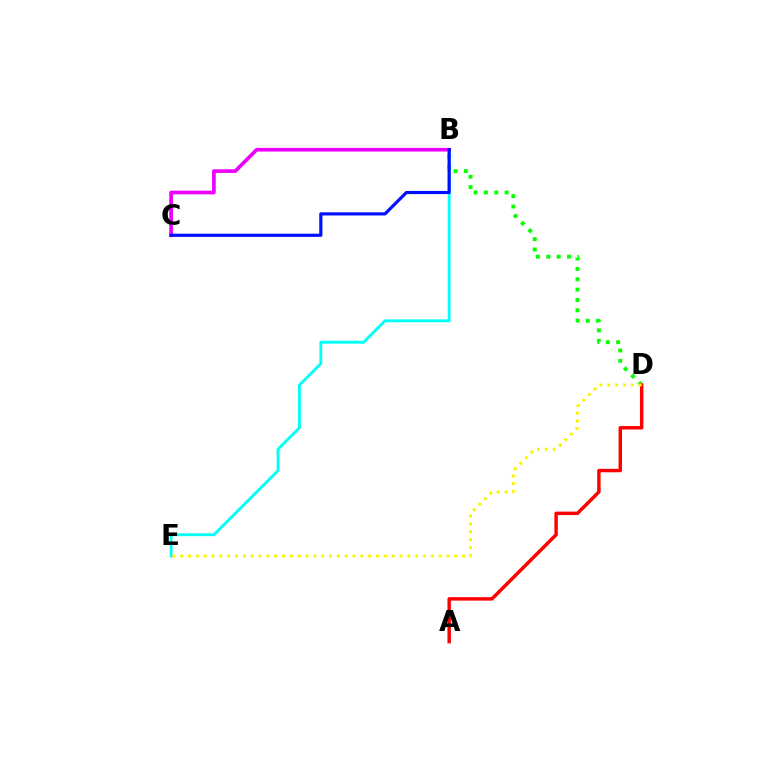{('B', 'D'): [{'color': '#08ff00', 'line_style': 'dotted', 'thickness': 2.82}], ('B', 'E'): [{'color': '#00fff6', 'line_style': 'solid', 'thickness': 2.07}], ('A', 'D'): [{'color': '#ff0000', 'line_style': 'solid', 'thickness': 2.48}], ('B', 'C'): [{'color': '#ee00ff', 'line_style': 'solid', 'thickness': 2.65}, {'color': '#0010ff', 'line_style': 'solid', 'thickness': 2.28}], ('D', 'E'): [{'color': '#fcf500', 'line_style': 'dotted', 'thickness': 2.13}]}